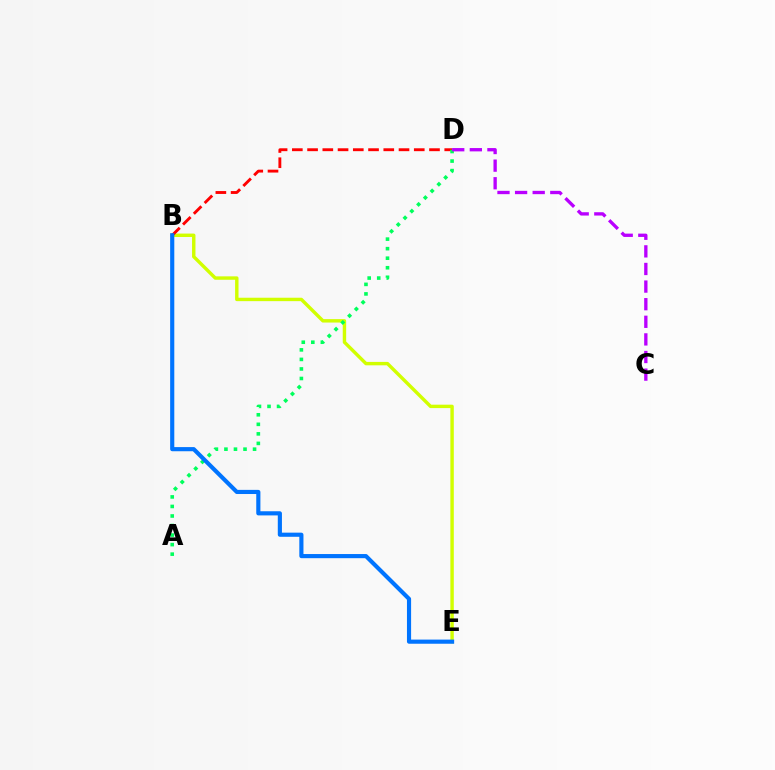{('B', 'E'): [{'color': '#d1ff00', 'line_style': 'solid', 'thickness': 2.46}, {'color': '#0074ff', 'line_style': 'solid', 'thickness': 2.98}], ('B', 'D'): [{'color': '#ff0000', 'line_style': 'dashed', 'thickness': 2.07}], ('A', 'D'): [{'color': '#00ff5c', 'line_style': 'dotted', 'thickness': 2.59}], ('C', 'D'): [{'color': '#b900ff', 'line_style': 'dashed', 'thickness': 2.39}]}